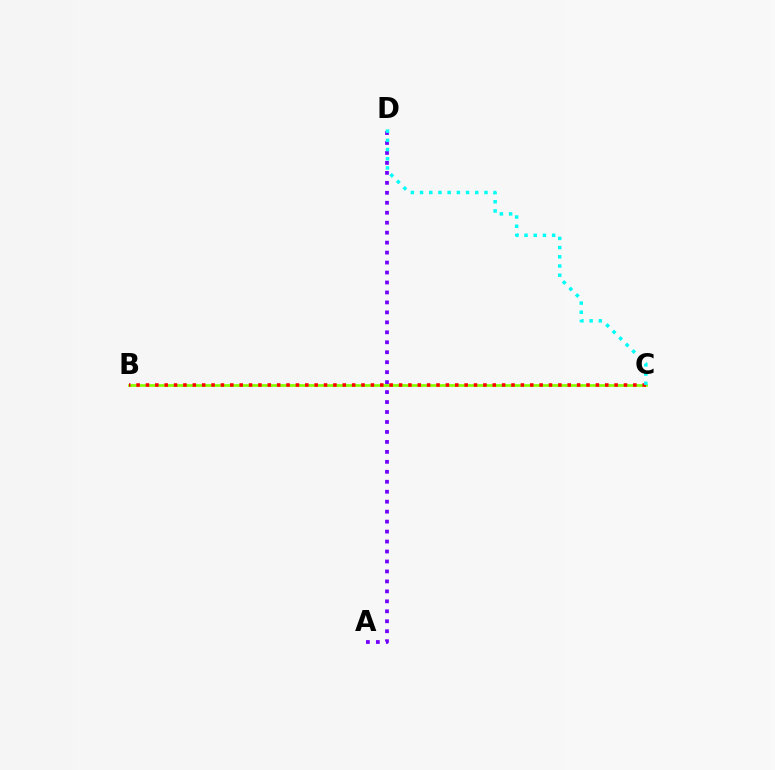{('B', 'C'): [{'color': '#84ff00', 'line_style': 'solid', 'thickness': 1.96}, {'color': '#ff0000', 'line_style': 'dotted', 'thickness': 2.55}], ('A', 'D'): [{'color': '#7200ff', 'line_style': 'dotted', 'thickness': 2.71}], ('C', 'D'): [{'color': '#00fff6', 'line_style': 'dotted', 'thickness': 2.5}]}